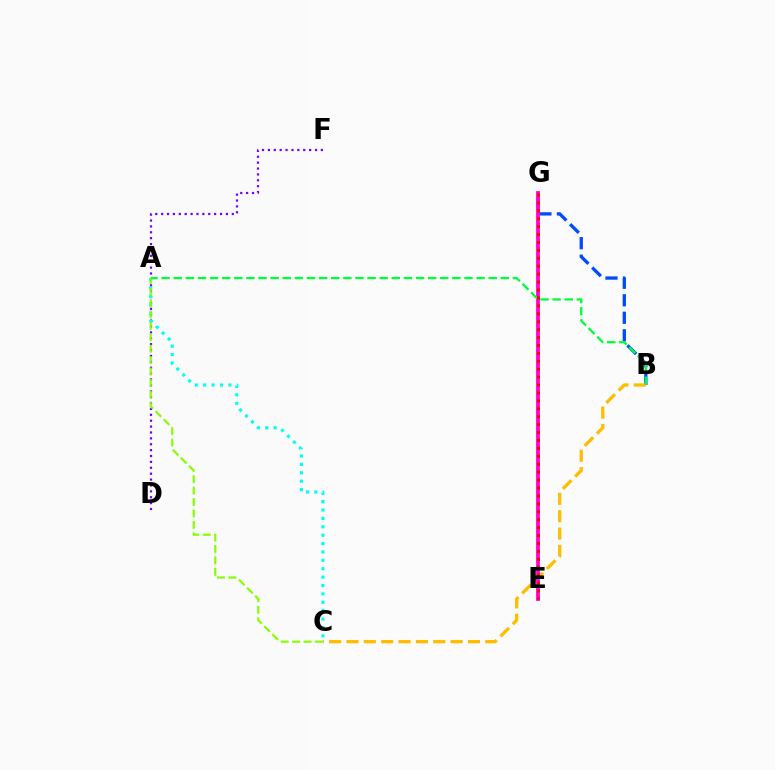{('B', 'G'): [{'color': '#004bff', 'line_style': 'dashed', 'thickness': 2.38}], ('B', 'C'): [{'color': '#ffbd00', 'line_style': 'dashed', 'thickness': 2.36}], ('D', 'F'): [{'color': '#7200ff', 'line_style': 'dotted', 'thickness': 1.6}], ('E', 'G'): [{'color': '#ff00cf', 'line_style': 'solid', 'thickness': 2.7}, {'color': '#ff0000', 'line_style': 'dotted', 'thickness': 2.15}], ('A', 'C'): [{'color': '#00fff6', 'line_style': 'dotted', 'thickness': 2.28}, {'color': '#84ff00', 'line_style': 'dashed', 'thickness': 1.55}], ('A', 'B'): [{'color': '#00ff39', 'line_style': 'dashed', 'thickness': 1.65}]}